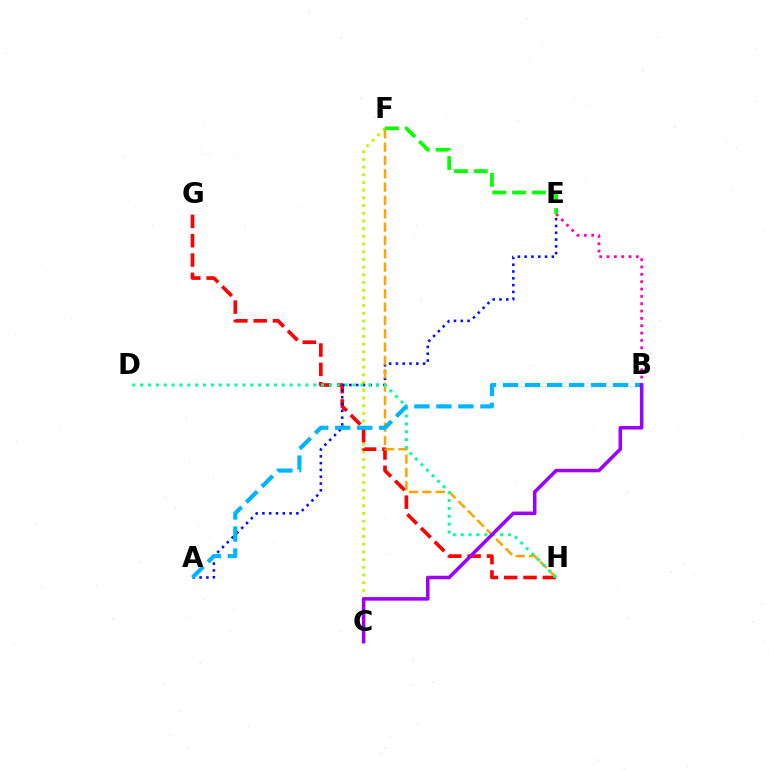{('B', 'E'): [{'color': '#ff00bd', 'line_style': 'dotted', 'thickness': 1.99}], ('C', 'F'): [{'color': '#b3ff00', 'line_style': 'dotted', 'thickness': 2.09}], ('G', 'H'): [{'color': '#ff0000', 'line_style': 'dashed', 'thickness': 2.63}], ('A', 'E'): [{'color': '#0010ff', 'line_style': 'dotted', 'thickness': 1.85}], ('F', 'H'): [{'color': '#ffa500', 'line_style': 'dashed', 'thickness': 1.81}], ('D', 'H'): [{'color': '#00ff9d', 'line_style': 'dotted', 'thickness': 2.14}], ('A', 'B'): [{'color': '#00b5ff', 'line_style': 'dashed', 'thickness': 2.99}], ('E', 'F'): [{'color': '#08ff00', 'line_style': 'dashed', 'thickness': 2.7}], ('B', 'C'): [{'color': '#9b00ff', 'line_style': 'solid', 'thickness': 2.54}]}